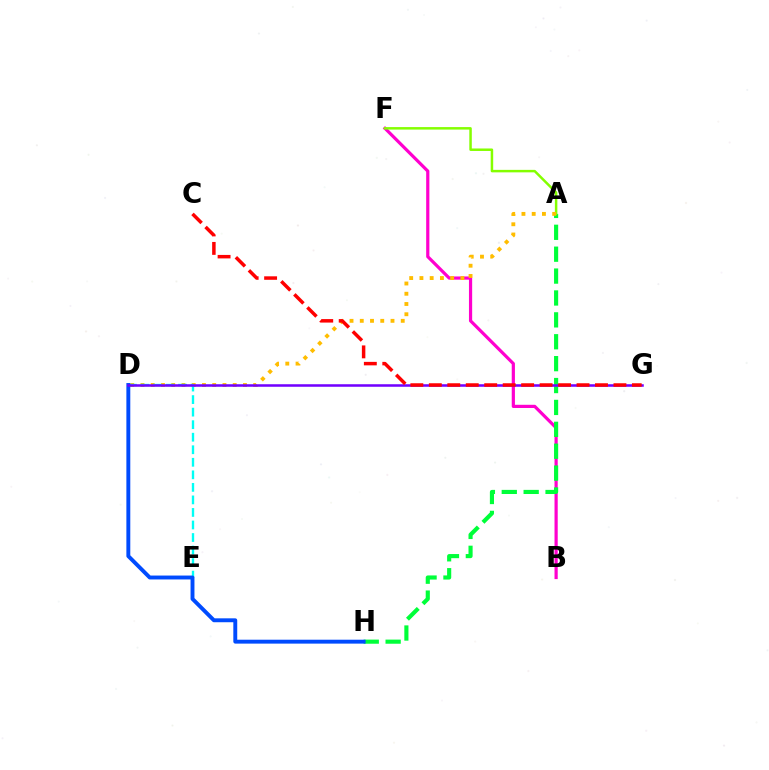{('B', 'F'): [{'color': '#ff00cf', 'line_style': 'solid', 'thickness': 2.3}], ('A', 'H'): [{'color': '#00ff39', 'line_style': 'dashed', 'thickness': 2.97}], ('A', 'F'): [{'color': '#84ff00', 'line_style': 'solid', 'thickness': 1.79}], ('A', 'D'): [{'color': '#ffbd00', 'line_style': 'dotted', 'thickness': 2.78}], ('D', 'E'): [{'color': '#00fff6', 'line_style': 'dashed', 'thickness': 1.7}], ('D', 'H'): [{'color': '#004bff', 'line_style': 'solid', 'thickness': 2.81}], ('D', 'G'): [{'color': '#7200ff', 'line_style': 'solid', 'thickness': 1.82}], ('C', 'G'): [{'color': '#ff0000', 'line_style': 'dashed', 'thickness': 2.51}]}